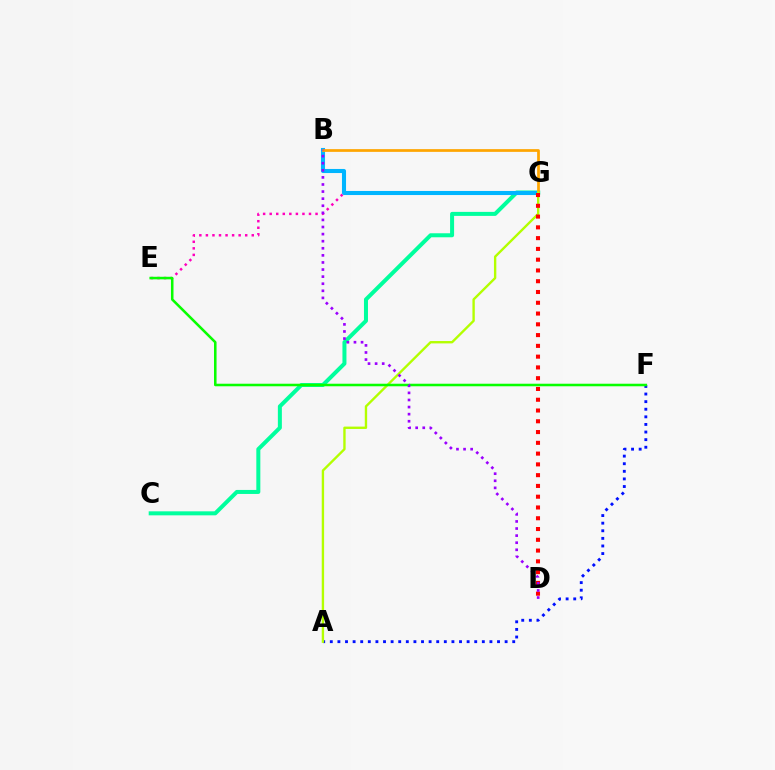{('A', 'F'): [{'color': '#0010ff', 'line_style': 'dotted', 'thickness': 2.07}], ('E', 'G'): [{'color': '#ff00bd', 'line_style': 'dotted', 'thickness': 1.78}], ('C', 'G'): [{'color': '#00ff9d', 'line_style': 'solid', 'thickness': 2.89}], ('B', 'G'): [{'color': '#00b5ff', 'line_style': 'solid', 'thickness': 2.94}, {'color': '#ffa500', 'line_style': 'solid', 'thickness': 1.96}], ('A', 'G'): [{'color': '#b3ff00', 'line_style': 'solid', 'thickness': 1.7}], ('D', 'G'): [{'color': '#ff0000', 'line_style': 'dotted', 'thickness': 2.93}], ('E', 'F'): [{'color': '#08ff00', 'line_style': 'solid', 'thickness': 1.84}], ('B', 'D'): [{'color': '#9b00ff', 'line_style': 'dotted', 'thickness': 1.93}]}